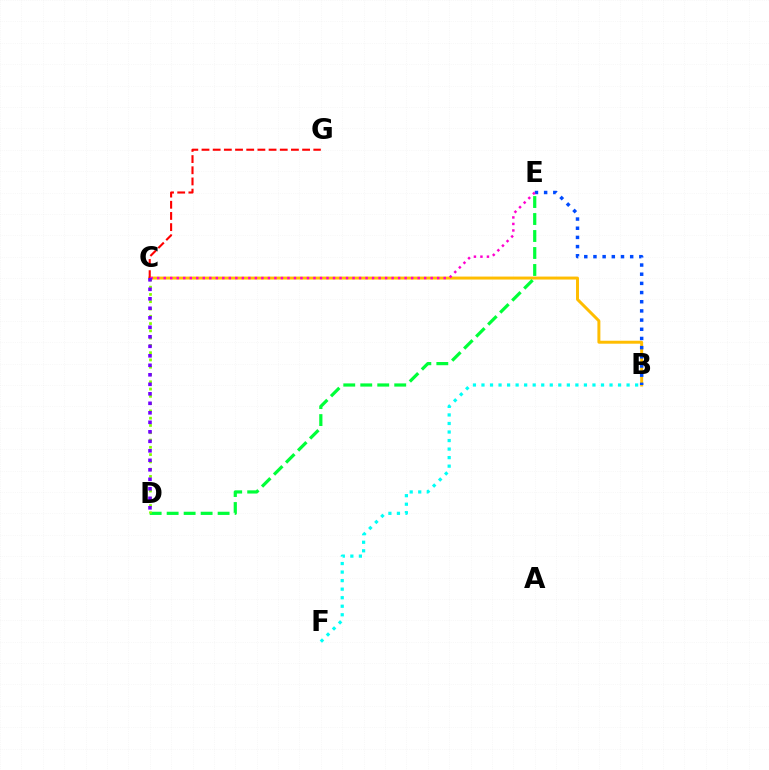{('B', 'F'): [{'color': '#00fff6', 'line_style': 'dotted', 'thickness': 2.32}], ('B', 'C'): [{'color': '#ffbd00', 'line_style': 'solid', 'thickness': 2.13}], ('B', 'E'): [{'color': '#004bff', 'line_style': 'dotted', 'thickness': 2.49}], ('C', 'G'): [{'color': '#ff0000', 'line_style': 'dashed', 'thickness': 1.52}], ('D', 'E'): [{'color': '#00ff39', 'line_style': 'dashed', 'thickness': 2.31}], ('C', 'E'): [{'color': '#ff00cf', 'line_style': 'dotted', 'thickness': 1.77}], ('C', 'D'): [{'color': '#84ff00', 'line_style': 'dotted', 'thickness': 1.98}, {'color': '#7200ff', 'line_style': 'dotted', 'thickness': 2.58}]}